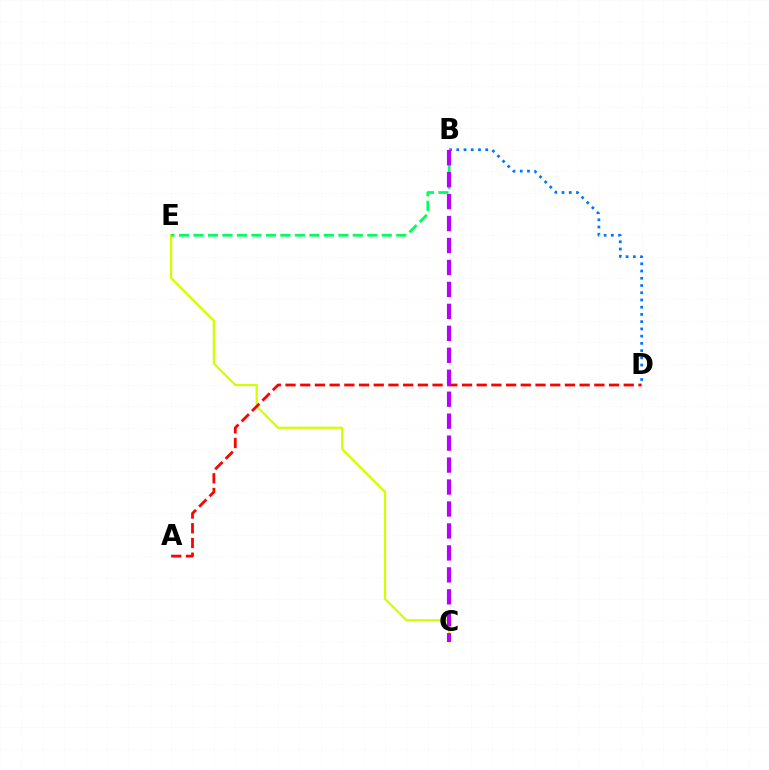{('C', 'E'): [{'color': '#d1ff00', 'line_style': 'solid', 'thickness': 1.6}], ('B', 'D'): [{'color': '#0074ff', 'line_style': 'dotted', 'thickness': 1.97}], ('B', 'E'): [{'color': '#00ff5c', 'line_style': 'dashed', 'thickness': 1.97}], ('A', 'D'): [{'color': '#ff0000', 'line_style': 'dashed', 'thickness': 2.0}], ('B', 'C'): [{'color': '#b900ff', 'line_style': 'dashed', 'thickness': 2.98}]}